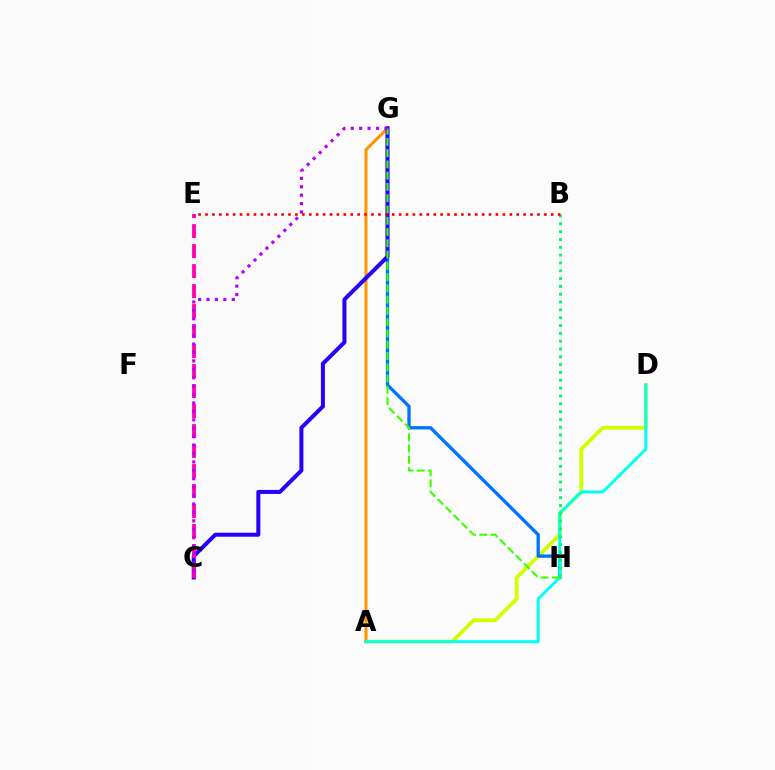{('A', 'D'): [{'color': '#d1ff00', 'line_style': 'solid', 'thickness': 2.72}, {'color': '#00fff6', 'line_style': 'solid', 'thickness': 2.11}], ('A', 'G'): [{'color': '#ff9400', 'line_style': 'solid', 'thickness': 2.2}], ('G', 'H'): [{'color': '#0074ff', 'line_style': 'solid', 'thickness': 2.39}, {'color': '#3dff00', 'line_style': 'dashed', 'thickness': 1.53}], ('C', 'G'): [{'color': '#2500ff', 'line_style': 'solid', 'thickness': 2.89}, {'color': '#b900ff', 'line_style': 'dotted', 'thickness': 2.29}], ('C', 'E'): [{'color': '#ff00ac', 'line_style': 'dashed', 'thickness': 2.72}], ('B', 'H'): [{'color': '#00ff5c', 'line_style': 'dotted', 'thickness': 2.13}], ('B', 'E'): [{'color': '#ff0000', 'line_style': 'dotted', 'thickness': 1.88}]}